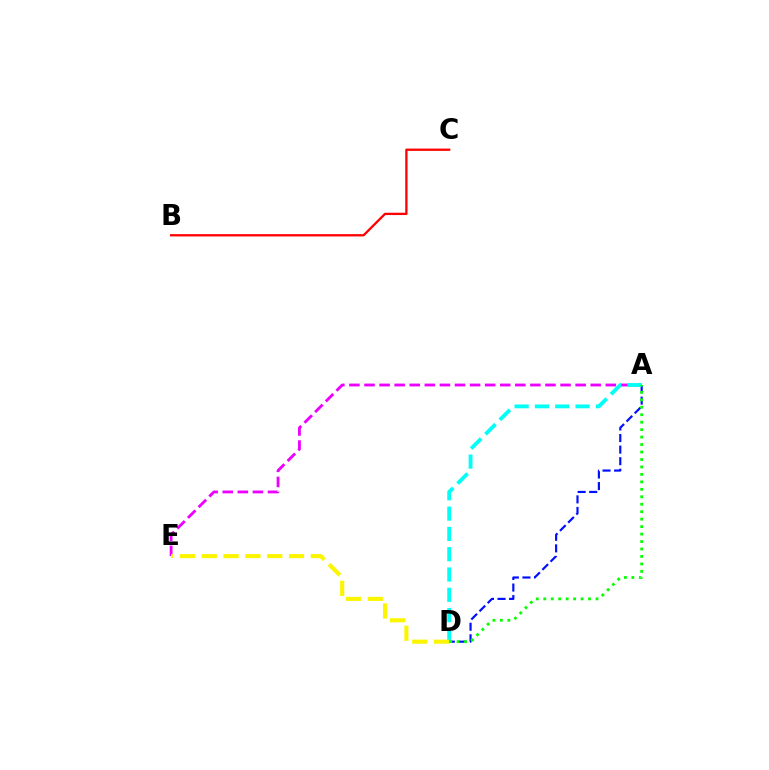{('B', 'C'): [{'color': '#ff0000', 'line_style': 'solid', 'thickness': 1.65}], ('A', 'E'): [{'color': '#ee00ff', 'line_style': 'dashed', 'thickness': 2.05}], ('A', 'D'): [{'color': '#0010ff', 'line_style': 'dashed', 'thickness': 1.57}, {'color': '#00fff6', 'line_style': 'dashed', 'thickness': 2.76}, {'color': '#08ff00', 'line_style': 'dotted', 'thickness': 2.03}], ('D', 'E'): [{'color': '#fcf500', 'line_style': 'dashed', 'thickness': 2.96}]}